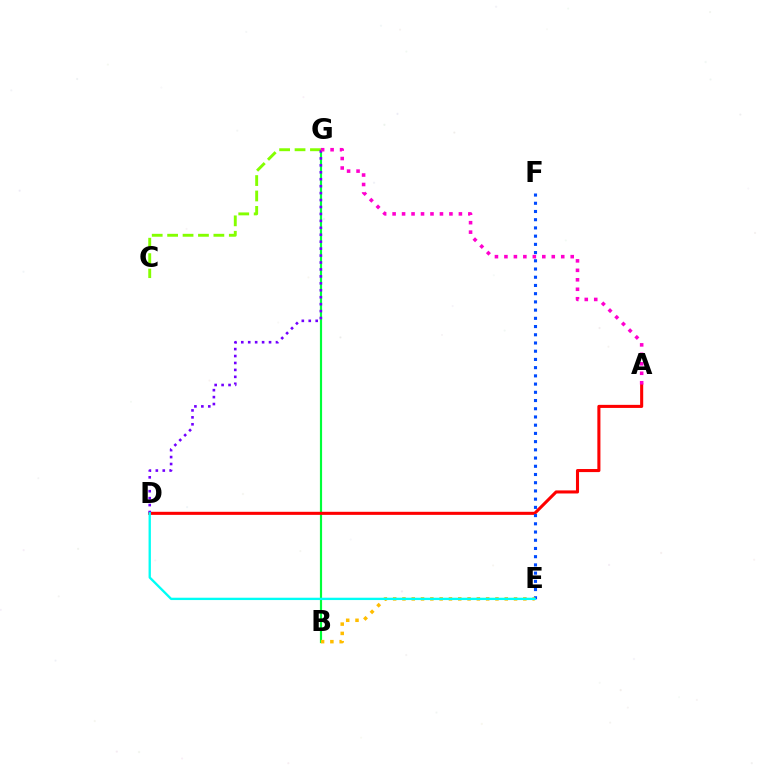{('B', 'G'): [{'color': '#00ff39', 'line_style': 'solid', 'thickness': 1.57}], ('A', 'D'): [{'color': '#ff0000', 'line_style': 'solid', 'thickness': 2.21}], ('E', 'F'): [{'color': '#004bff', 'line_style': 'dotted', 'thickness': 2.23}], ('C', 'G'): [{'color': '#84ff00', 'line_style': 'dashed', 'thickness': 2.09}], ('B', 'E'): [{'color': '#ffbd00', 'line_style': 'dotted', 'thickness': 2.53}], ('D', 'G'): [{'color': '#7200ff', 'line_style': 'dotted', 'thickness': 1.89}], ('A', 'G'): [{'color': '#ff00cf', 'line_style': 'dotted', 'thickness': 2.57}], ('D', 'E'): [{'color': '#00fff6', 'line_style': 'solid', 'thickness': 1.68}]}